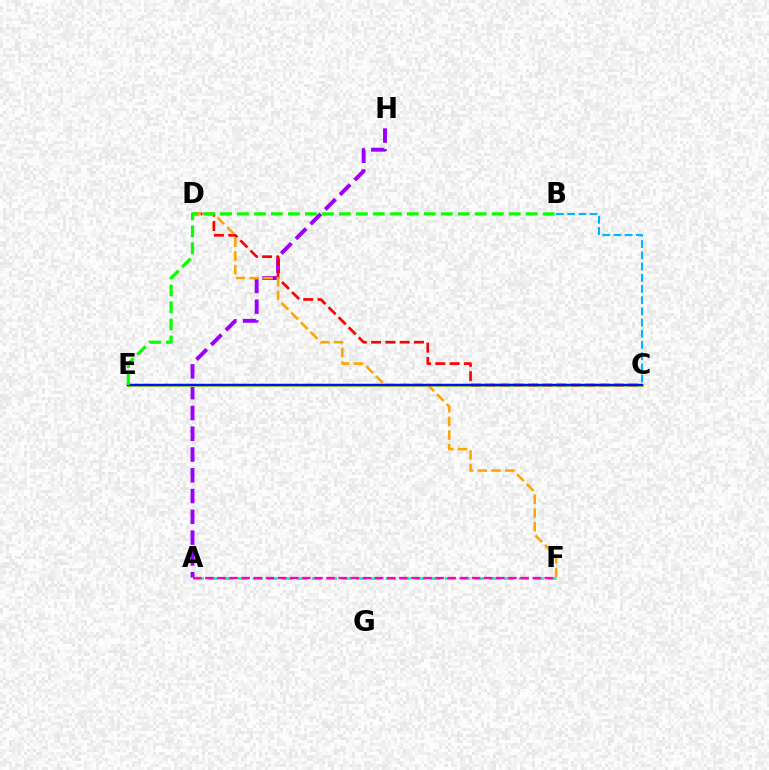{('A', 'H'): [{'color': '#9b00ff', 'line_style': 'dashed', 'thickness': 2.82}], ('C', 'E'): [{'color': '#b3ff00', 'line_style': 'solid', 'thickness': 2.19}, {'color': '#0010ff', 'line_style': 'solid', 'thickness': 1.8}], ('C', 'D'): [{'color': '#ff0000', 'line_style': 'dashed', 'thickness': 1.94}], ('D', 'F'): [{'color': '#ffa500', 'line_style': 'dashed', 'thickness': 1.86}], ('A', 'F'): [{'color': '#00ff9d', 'line_style': 'dashed', 'thickness': 2.01}, {'color': '#ff00bd', 'line_style': 'dashed', 'thickness': 1.65}], ('B', 'E'): [{'color': '#08ff00', 'line_style': 'dashed', 'thickness': 2.31}], ('B', 'C'): [{'color': '#00b5ff', 'line_style': 'dashed', 'thickness': 1.52}]}